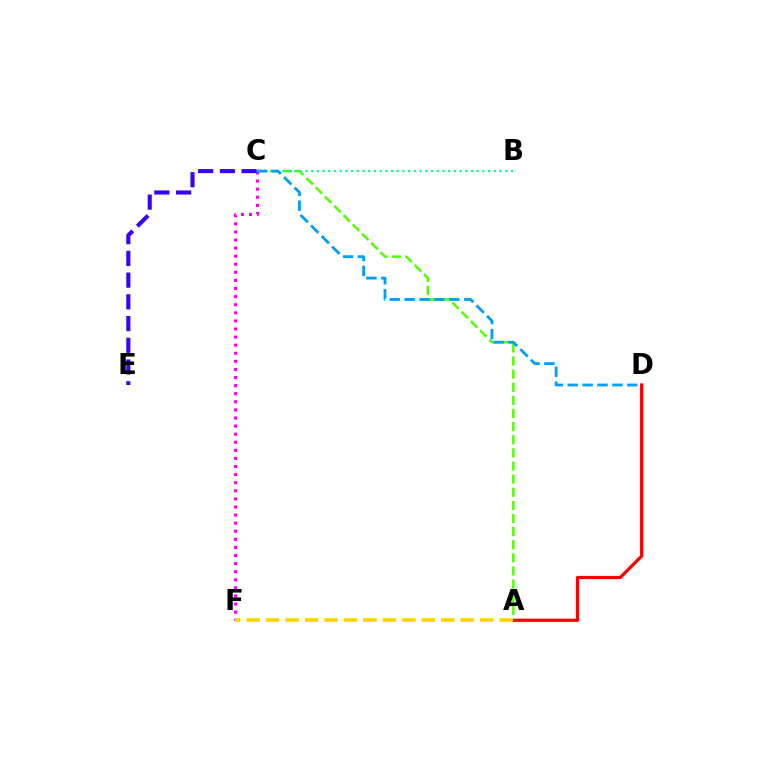{('A', 'C'): [{'color': '#4fff00', 'line_style': 'dashed', 'thickness': 1.78}], ('B', 'C'): [{'color': '#00ff86', 'line_style': 'dotted', 'thickness': 1.55}], ('C', 'F'): [{'color': '#ff00ed', 'line_style': 'dotted', 'thickness': 2.2}], ('C', 'E'): [{'color': '#3700ff', 'line_style': 'dashed', 'thickness': 2.95}], ('A', 'D'): [{'color': '#ff0000', 'line_style': 'solid', 'thickness': 2.31}], ('C', 'D'): [{'color': '#009eff', 'line_style': 'dashed', 'thickness': 2.03}], ('A', 'F'): [{'color': '#ffd500', 'line_style': 'dashed', 'thickness': 2.64}]}